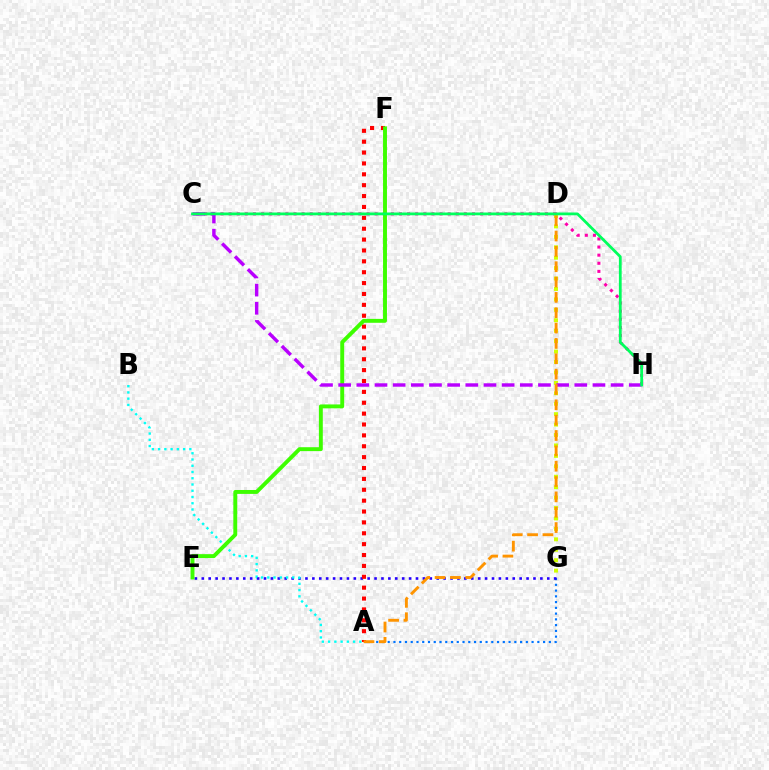{('A', 'G'): [{'color': '#0074ff', 'line_style': 'dotted', 'thickness': 1.56}], ('C', 'H'): [{'color': '#ff00ac', 'line_style': 'dotted', 'thickness': 2.2}, {'color': '#b900ff', 'line_style': 'dashed', 'thickness': 2.47}, {'color': '#00ff5c', 'line_style': 'solid', 'thickness': 2.0}], ('E', 'G'): [{'color': '#2500ff', 'line_style': 'dotted', 'thickness': 1.88}], ('A', 'B'): [{'color': '#00fff6', 'line_style': 'dotted', 'thickness': 1.7}], ('A', 'F'): [{'color': '#ff0000', 'line_style': 'dotted', 'thickness': 2.96}], ('D', 'G'): [{'color': '#d1ff00', 'line_style': 'dotted', 'thickness': 2.83}], ('E', 'F'): [{'color': '#3dff00', 'line_style': 'solid', 'thickness': 2.82}], ('A', 'D'): [{'color': '#ff9400', 'line_style': 'dashed', 'thickness': 2.08}]}